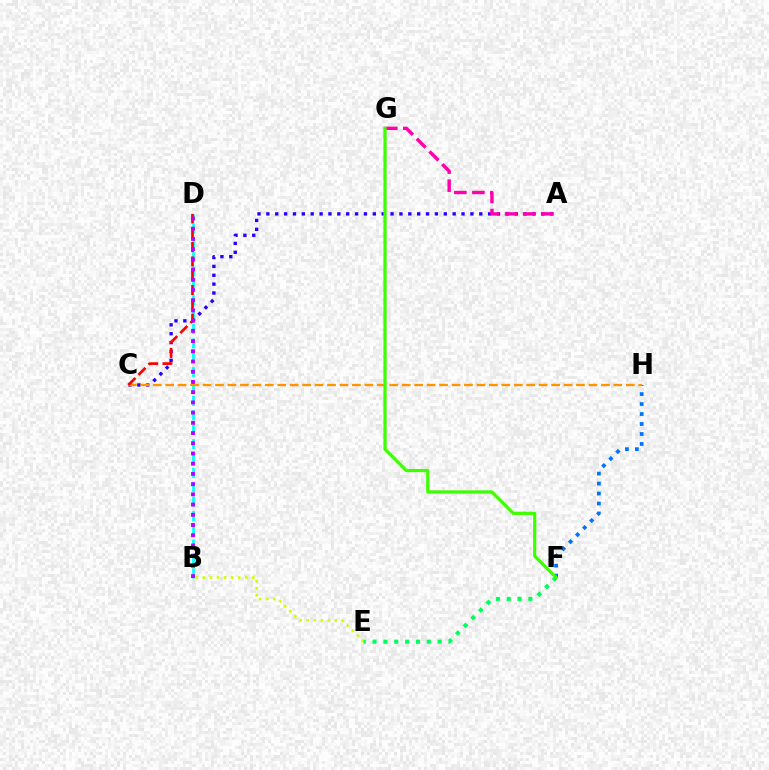{('B', 'E'): [{'color': '#d1ff00', 'line_style': 'dotted', 'thickness': 1.92}], ('B', 'D'): [{'color': '#00fff6', 'line_style': 'dashed', 'thickness': 1.95}, {'color': '#b900ff', 'line_style': 'dotted', 'thickness': 2.78}], ('A', 'C'): [{'color': '#2500ff', 'line_style': 'dotted', 'thickness': 2.41}], ('F', 'H'): [{'color': '#0074ff', 'line_style': 'dotted', 'thickness': 2.71}], ('E', 'F'): [{'color': '#00ff5c', 'line_style': 'dotted', 'thickness': 2.95}], ('A', 'G'): [{'color': '#ff00ac', 'line_style': 'dashed', 'thickness': 2.45}], ('C', 'H'): [{'color': '#ff9400', 'line_style': 'dashed', 'thickness': 1.69}], ('C', 'D'): [{'color': '#ff0000', 'line_style': 'dashed', 'thickness': 1.95}], ('F', 'G'): [{'color': '#3dff00', 'line_style': 'solid', 'thickness': 2.31}]}